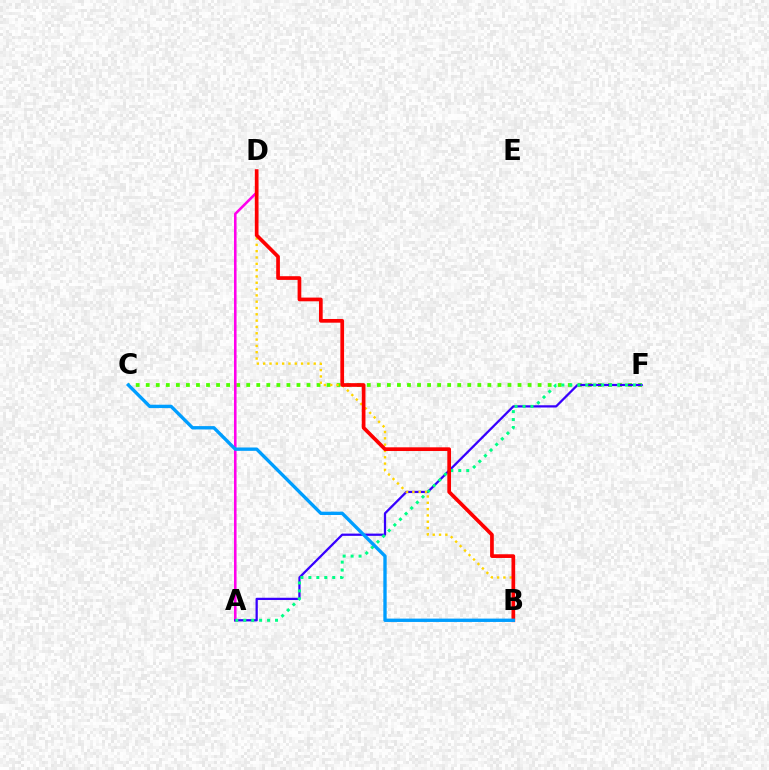{('C', 'F'): [{'color': '#4fff00', 'line_style': 'dotted', 'thickness': 2.73}], ('A', 'D'): [{'color': '#ff00ed', 'line_style': 'solid', 'thickness': 1.85}], ('A', 'F'): [{'color': '#3700ff', 'line_style': 'solid', 'thickness': 1.62}, {'color': '#00ff86', 'line_style': 'dotted', 'thickness': 2.16}], ('B', 'D'): [{'color': '#ffd500', 'line_style': 'dotted', 'thickness': 1.72}, {'color': '#ff0000', 'line_style': 'solid', 'thickness': 2.66}], ('B', 'C'): [{'color': '#009eff', 'line_style': 'solid', 'thickness': 2.41}]}